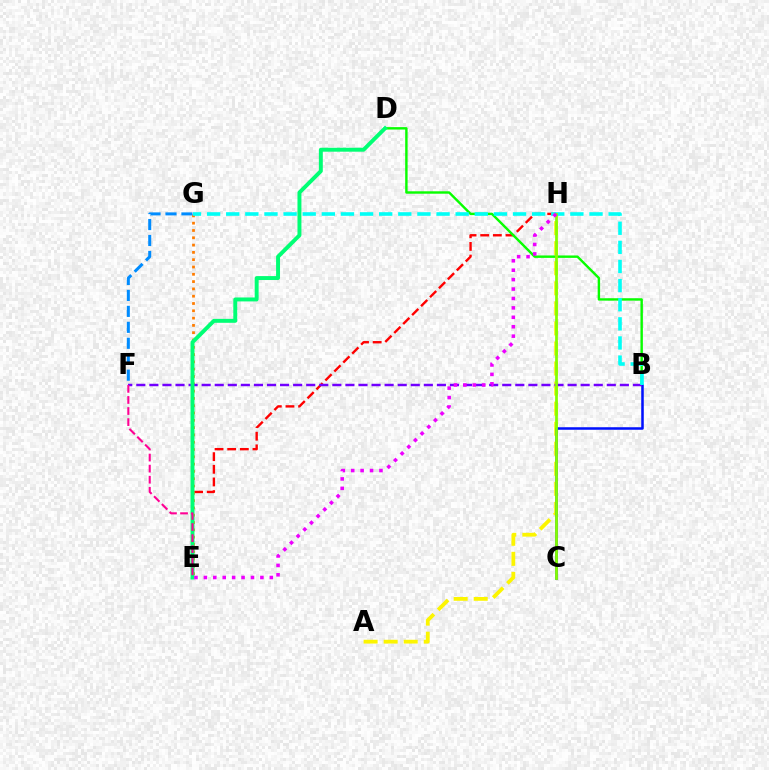{('E', 'H'): [{'color': '#ff0000', 'line_style': 'dashed', 'thickness': 1.72}, {'color': '#ee00ff', 'line_style': 'dotted', 'thickness': 2.56}], ('A', 'H'): [{'color': '#fcf500', 'line_style': 'dashed', 'thickness': 2.72}], ('B', 'D'): [{'color': '#08ff00', 'line_style': 'solid', 'thickness': 1.74}], ('B', 'C'): [{'color': '#0010ff', 'line_style': 'solid', 'thickness': 1.82}], ('E', 'G'): [{'color': '#ff7c00', 'line_style': 'dotted', 'thickness': 1.98}], ('B', 'F'): [{'color': '#7200ff', 'line_style': 'dashed', 'thickness': 1.78}], ('B', 'G'): [{'color': '#00fff6', 'line_style': 'dashed', 'thickness': 2.6}], ('D', 'E'): [{'color': '#00ff74', 'line_style': 'solid', 'thickness': 2.83}], ('C', 'H'): [{'color': '#84ff00', 'line_style': 'solid', 'thickness': 1.98}], ('F', 'G'): [{'color': '#008cff', 'line_style': 'dashed', 'thickness': 2.17}], ('E', 'F'): [{'color': '#ff0094', 'line_style': 'dashed', 'thickness': 1.51}]}